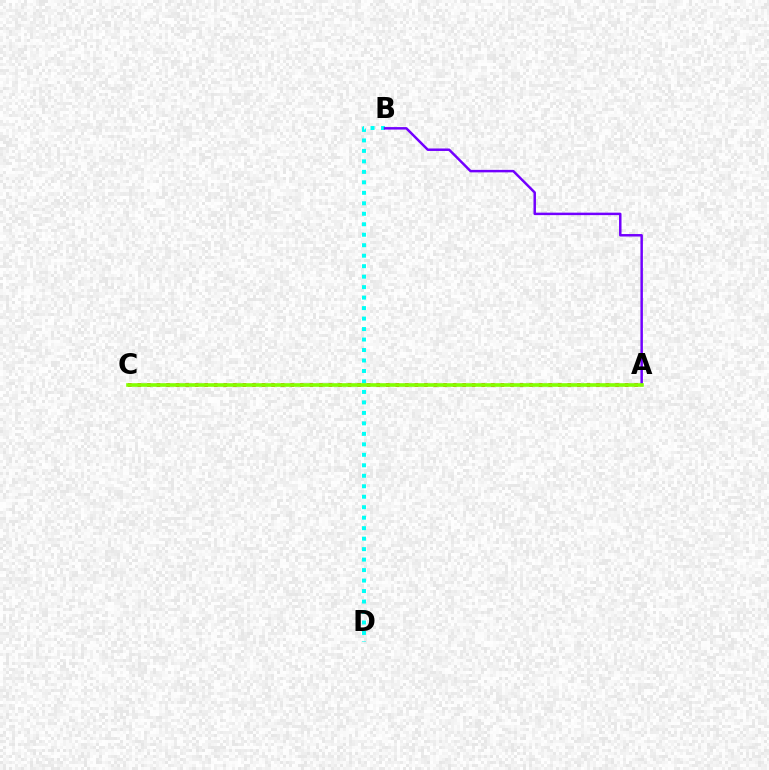{('A', 'C'): [{'color': '#ff0000', 'line_style': 'dotted', 'thickness': 2.6}, {'color': '#84ff00', 'line_style': 'solid', 'thickness': 2.6}], ('B', 'D'): [{'color': '#00fff6', 'line_style': 'dotted', 'thickness': 2.85}], ('A', 'B'): [{'color': '#7200ff', 'line_style': 'solid', 'thickness': 1.78}]}